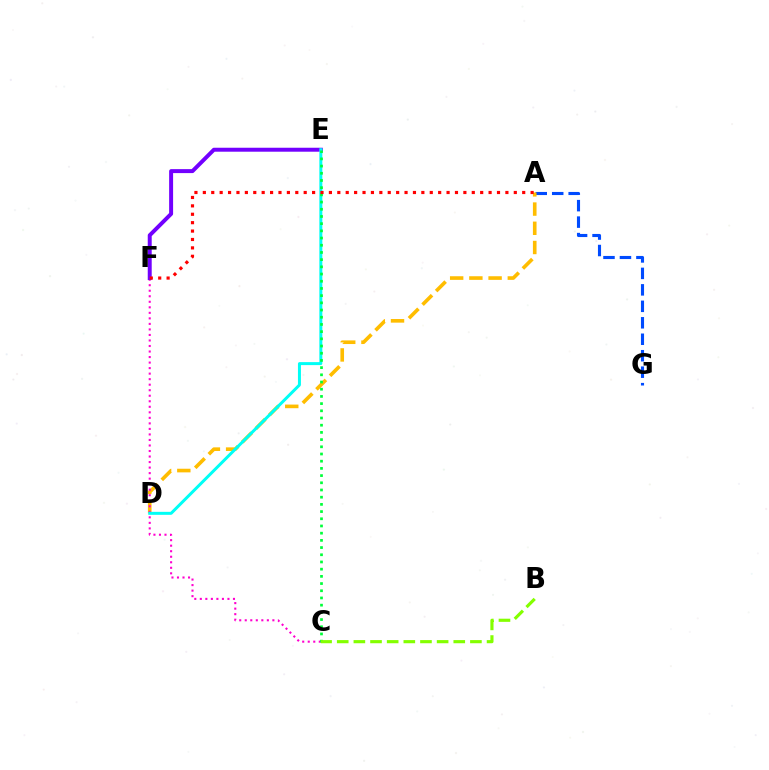{('A', 'G'): [{'color': '#004bff', 'line_style': 'dashed', 'thickness': 2.24}], ('A', 'D'): [{'color': '#ffbd00', 'line_style': 'dashed', 'thickness': 2.61}], ('C', 'F'): [{'color': '#ff00cf', 'line_style': 'dotted', 'thickness': 1.5}], ('E', 'F'): [{'color': '#7200ff', 'line_style': 'solid', 'thickness': 2.85}], ('D', 'E'): [{'color': '#00fff6', 'line_style': 'solid', 'thickness': 2.15}], ('C', 'E'): [{'color': '#00ff39', 'line_style': 'dotted', 'thickness': 1.96}], ('B', 'C'): [{'color': '#84ff00', 'line_style': 'dashed', 'thickness': 2.26}], ('A', 'F'): [{'color': '#ff0000', 'line_style': 'dotted', 'thickness': 2.28}]}